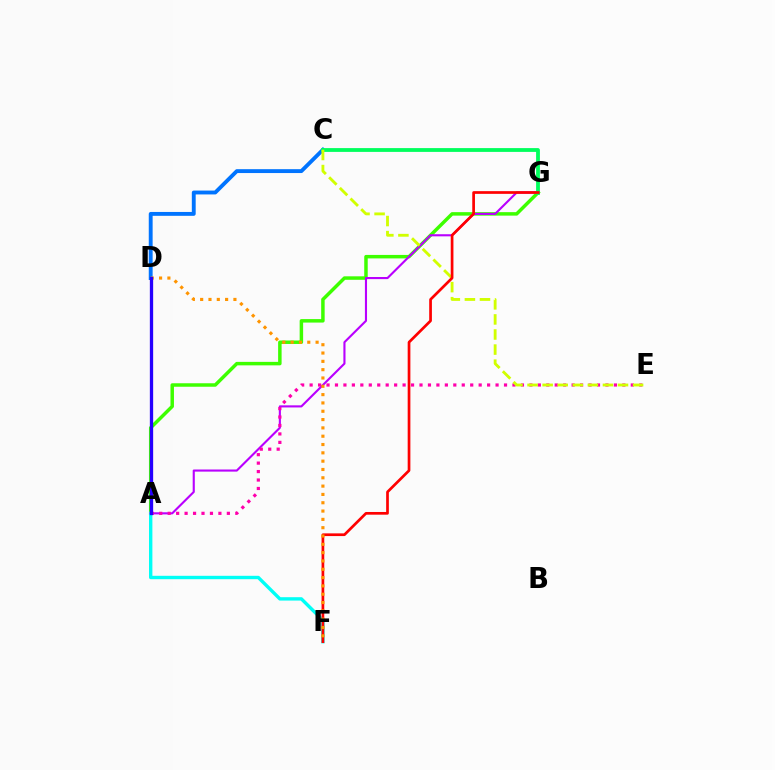{('C', 'D'): [{'color': '#0074ff', 'line_style': 'solid', 'thickness': 2.79}], ('A', 'G'): [{'color': '#3dff00', 'line_style': 'solid', 'thickness': 2.51}, {'color': '#b900ff', 'line_style': 'solid', 'thickness': 1.52}], ('A', 'F'): [{'color': '#00fff6', 'line_style': 'solid', 'thickness': 2.43}], ('C', 'G'): [{'color': '#00ff5c', 'line_style': 'solid', 'thickness': 2.73}], ('A', 'E'): [{'color': '#ff00ac', 'line_style': 'dotted', 'thickness': 2.3}], ('C', 'E'): [{'color': '#d1ff00', 'line_style': 'dashed', 'thickness': 2.05}], ('F', 'G'): [{'color': '#ff0000', 'line_style': 'solid', 'thickness': 1.95}], ('D', 'F'): [{'color': '#ff9400', 'line_style': 'dotted', 'thickness': 2.26}], ('A', 'D'): [{'color': '#2500ff', 'line_style': 'solid', 'thickness': 2.37}]}